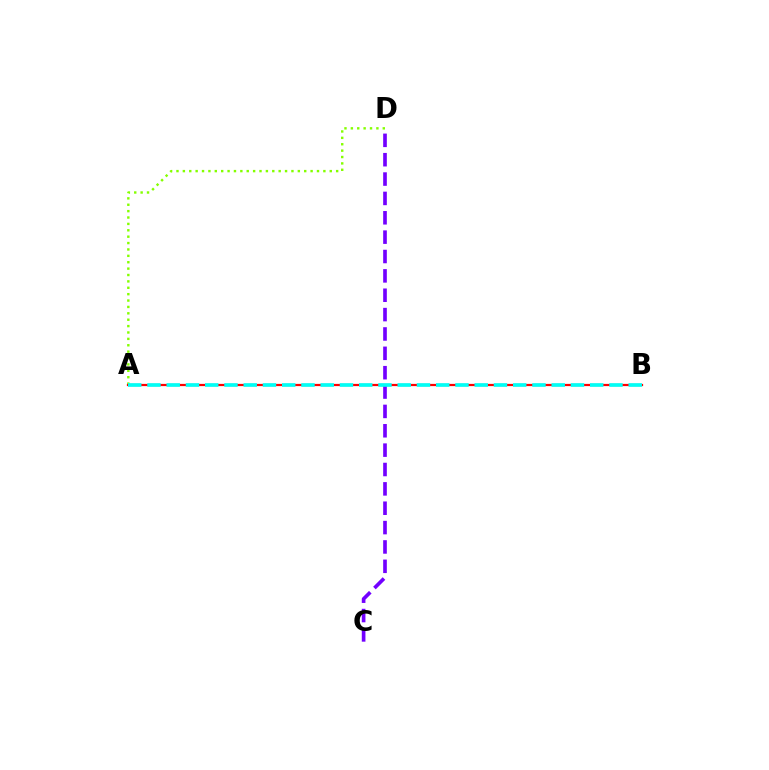{('A', 'D'): [{'color': '#84ff00', 'line_style': 'dotted', 'thickness': 1.74}], ('C', 'D'): [{'color': '#7200ff', 'line_style': 'dashed', 'thickness': 2.63}], ('A', 'B'): [{'color': '#ff0000', 'line_style': 'solid', 'thickness': 1.6}, {'color': '#00fff6', 'line_style': 'dashed', 'thickness': 2.62}]}